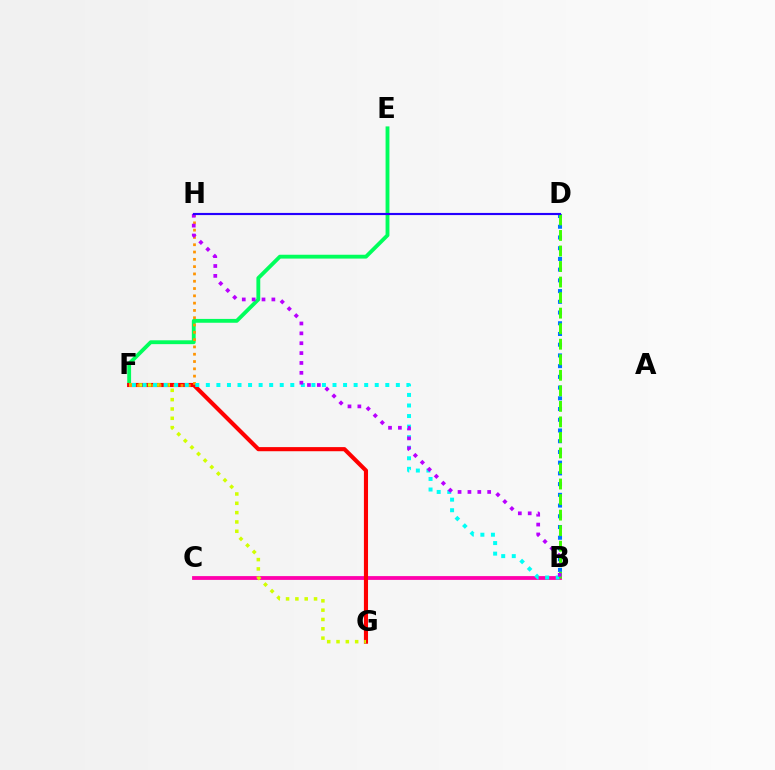{('B', 'C'): [{'color': '#ff00ac', 'line_style': 'solid', 'thickness': 2.73}], ('E', 'F'): [{'color': '#00ff5c', 'line_style': 'solid', 'thickness': 2.77}], ('F', 'G'): [{'color': '#ff0000', 'line_style': 'solid', 'thickness': 2.96}, {'color': '#d1ff00', 'line_style': 'dotted', 'thickness': 2.53}], ('F', 'H'): [{'color': '#ff9400', 'line_style': 'dotted', 'thickness': 1.98}], ('B', 'F'): [{'color': '#00fff6', 'line_style': 'dotted', 'thickness': 2.87}], ('B', 'D'): [{'color': '#0074ff', 'line_style': 'dotted', 'thickness': 2.91}, {'color': '#3dff00', 'line_style': 'dashed', 'thickness': 2.11}], ('B', 'H'): [{'color': '#b900ff', 'line_style': 'dotted', 'thickness': 2.68}], ('D', 'H'): [{'color': '#2500ff', 'line_style': 'solid', 'thickness': 1.55}]}